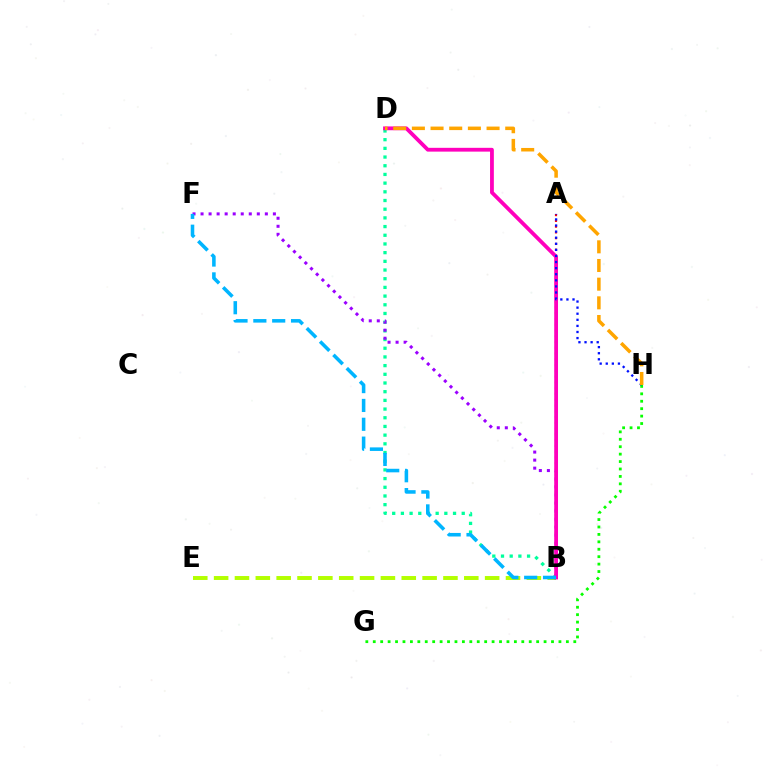{('A', 'B'): [{'color': '#ff0000', 'line_style': 'dotted', 'thickness': 1.57}], ('B', 'D'): [{'color': '#00ff9d', 'line_style': 'dotted', 'thickness': 2.36}, {'color': '#ff00bd', 'line_style': 'solid', 'thickness': 2.73}], ('B', 'E'): [{'color': '#b3ff00', 'line_style': 'dashed', 'thickness': 2.83}], ('B', 'F'): [{'color': '#9b00ff', 'line_style': 'dotted', 'thickness': 2.18}, {'color': '#00b5ff', 'line_style': 'dashed', 'thickness': 2.56}], ('G', 'H'): [{'color': '#08ff00', 'line_style': 'dotted', 'thickness': 2.02}], ('A', 'H'): [{'color': '#0010ff', 'line_style': 'dotted', 'thickness': 1.65}], ('D', 'H'): [{'color': '#ffa500', 'line_style': 'dashed', 'thickness': 2.54}]}